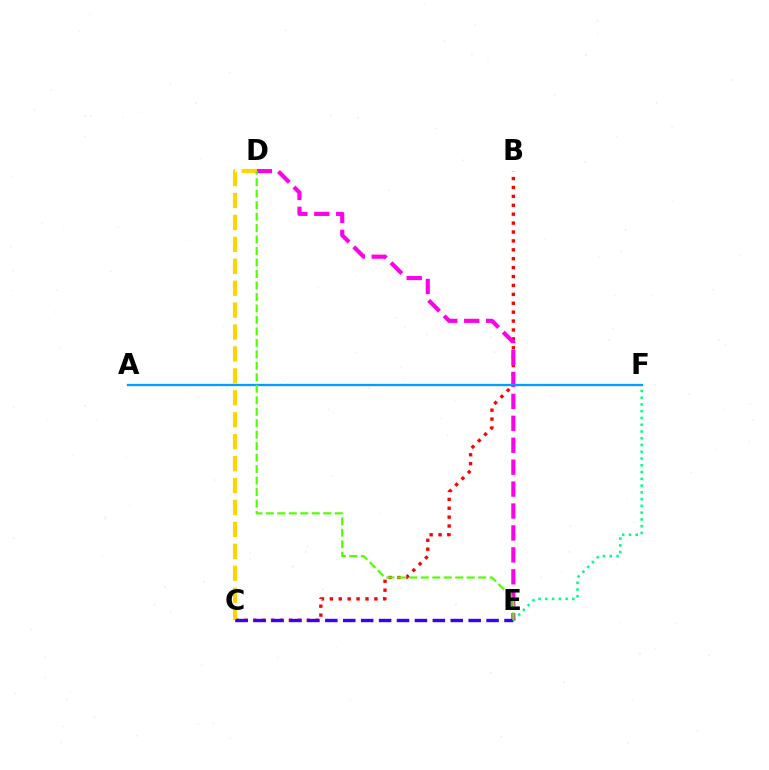{('B', 'C'): [{'color': '#ff0000', 'line_style': 'dotted', 'thickness': 2.42}], ('E', 'F'): [{'color': '#00ff86', 'line_style': 'dotted', 'thickness': 1.84}], ('D', 'E'): [{'color': '#ff00ed', 'line_style': 'dashed', 'thickness': 2.98}, {'color': '#4fff00', 'line_style': 'dashed', 'thickness': 1.56}], ('A', 'F'): [{'color': '#009eff', 'line_style': 'solid', 'thickness': 1.66}], ('C', 'D'): [{'color': '#ffd500', 'line_style': 'dashed', 'thickness': 2.98}], ('C', 'E'): [{'color': '#3700ff', 'line_style': 'dashed', 'thickness': 2.43}]}